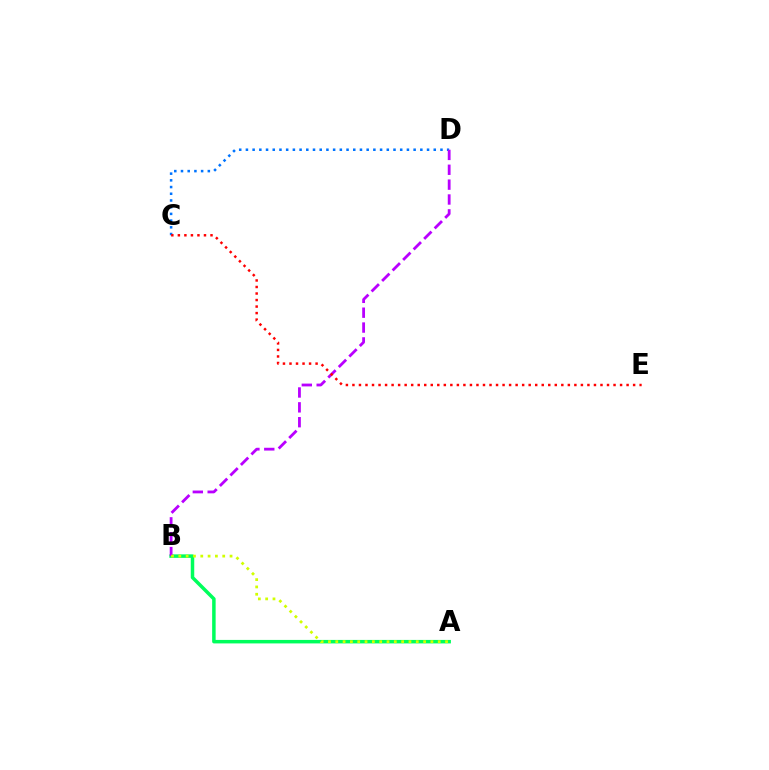{('A', 'B'): [{'color': '#00ff5c', 'line_style': 'solid', 'thickness': 2.52}, {'color': '#d1ff00', 'line_style': 'dotted', 'thickness': 1.99}], ('C', 'D'): [{'color': '#0074ff', 'line_style': 'dotted', 'thickness': 1.82}], ('B', 'D'): [{'color': '#b900ff', 'line_style': 'dashed', 'thickness': 2.02}], ('C', 'E'): [{'color': '#ff0000', 'line_style': 'dotted', 'thickness': 1.77}]}